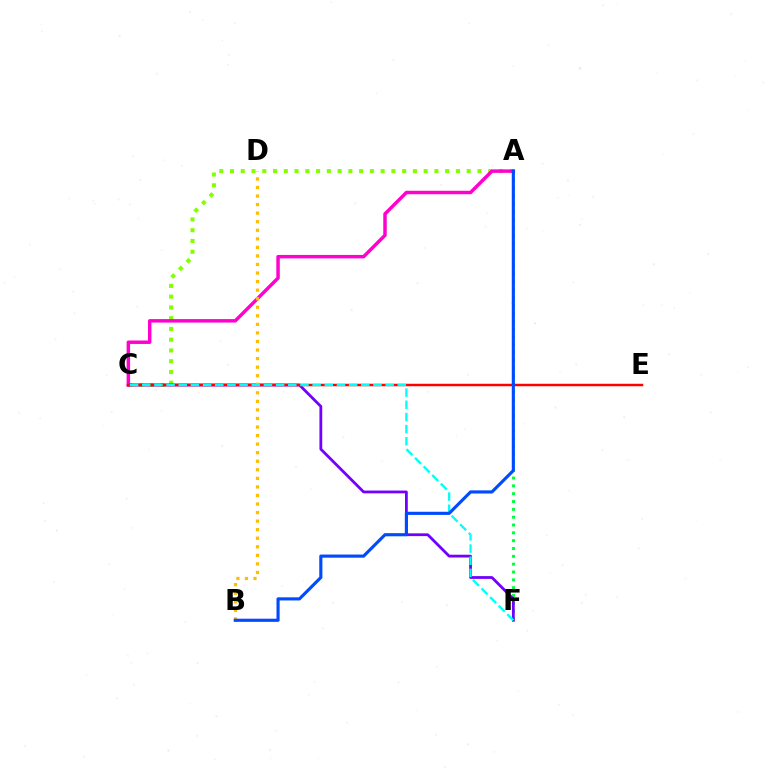{('A', 'C'): [{'color': '#84ff00', 'line_style': 'dotted', 'thickness': 2.92}, {'color': '#ff00cf', 'line_style': 'solid', 'thickness': 2.49}], ('A', 'F'): [{'color': '#00ff39', 'line_style': 'dotted', 'thickness': 2.13}], ('C', 'F'): [{'color': '#7200ff', 'line_style': 'solid', 'thickness': 2.01}, {'color': '#00fff6', 'line_style': 'dashed', 'thickness': 1.65}], ('C', 'E'): [{'color': '#ff0000', 'line_style': 'solid', 'thickness': 1.78}], ('B', 'D'): [{'color': '#ffbd00', 'line_style': 'dotted', 'thickness': 2.32}], ('A', 'B'): [{'color': '#004bff', 'line_style': 'solid', 'thickness': 2.26}]}